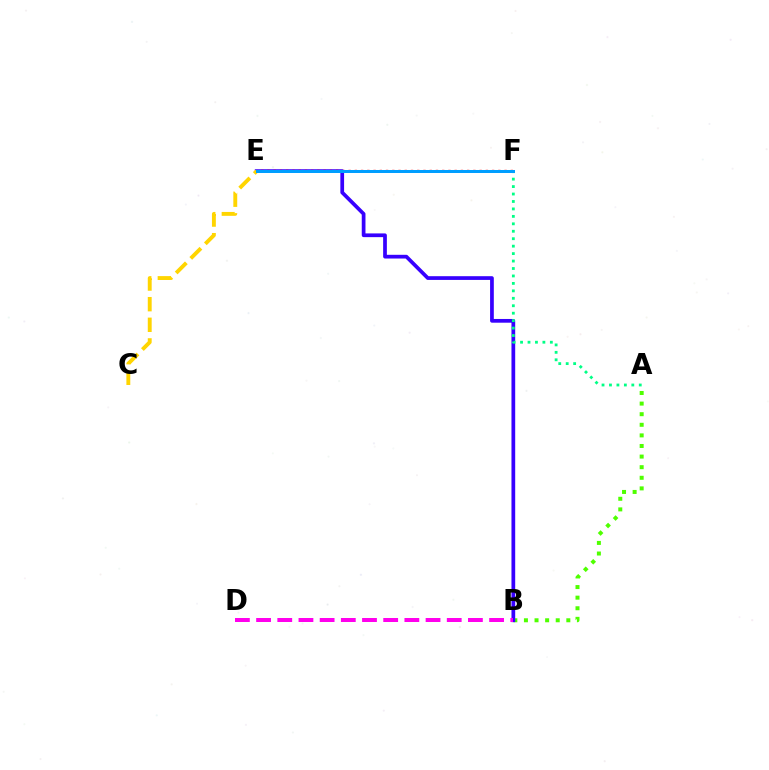{('A', 'B'): [{'color': '#4fff00', 'line_style': 'dotted', 'thickness': 2.88}], ('B', 'E'): [{'color': '#3700ff', 'line_style': 'solid', 'thickness': 2.68}], ('A', 'F'): [{'color': '#00ff86', 'line_style': 'dotted', 'thickness': 2.02}], ('E', 'F'): [{'color': '#ff0000', 'line_style': 'dotted', 'thickness': 1.69}, {'color': '#009eff', 'line_style': 'solid', 'thickness': 2.16}], ('B', 'D'): [{'color': '#ff00ed', 'line_style': 'dashed', 'thickness': 2.88}], ('C', 'E'): [{'color': '#ffd500', 'line_style': 'dashed', 'thickness': 2.8}]}